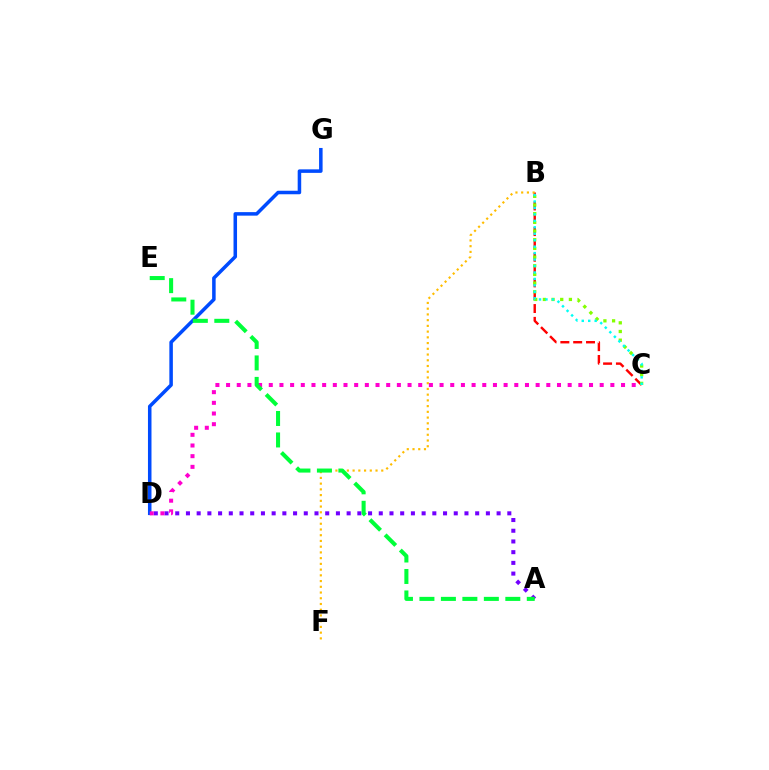{('B', 'C'): [{'color': '#ff0000', 'line_style': 'dashed', 'thickness': 1.74}, {'color': '#84ff00', 'line_style': 'dotted', 'thickness': 2.36}, {'color': '#00fff6', 'line_style': 'dotted', 'thickness': 1.75}], ('A', 'D'): [{'color': '#7200ff', 'line_style': 'dotted', 'thickness': 2.91}], ('D', 'G'): [{'color': '#004bff', 'line_style': 'solid', 'thickness': 2.54}], ('B', 'F'): [{'color': '#ffbd00', 'line_style': 'dotted', 'thickness': 1.56}], ('C', 'D'): [{'color': '#ff00cf', 'line_style': 'dotted', 'thickness': 2.9}], ('A', 'E'): [{'color': '#00ff39', 'line_style': 'dashed', 'thickness': 2.92}]}